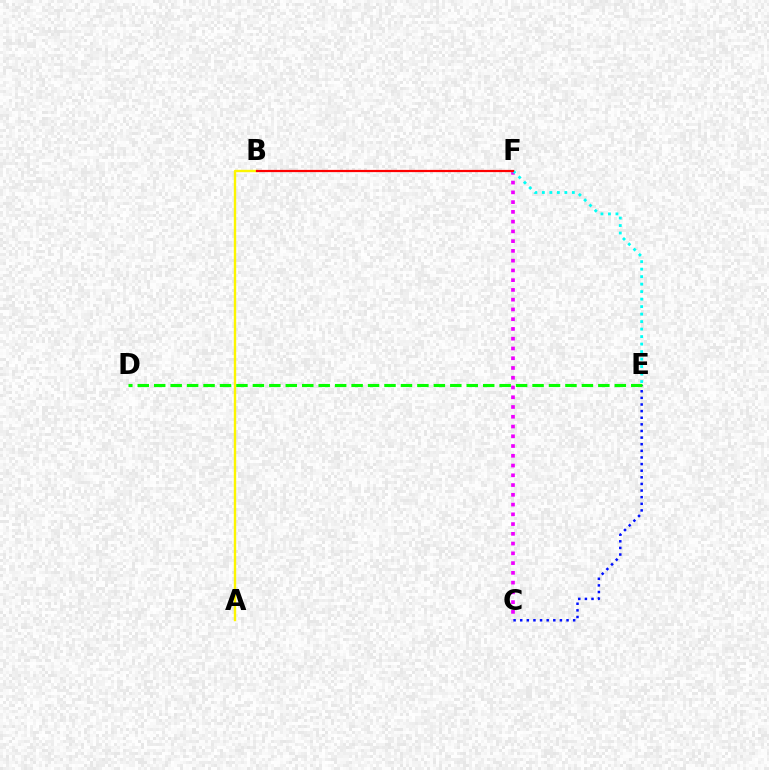{('A', 'B'): [{'color': '#fcf500', 'line_style': 'solid', 'thickness': 1.71}], ('C', 'F'): [{'color': '#ee00ff', 'line_style': 'dotted', 'thickness': 2.65}], ('E', 'F'): [{'color': '#00fff6', 'line_style': 'dotted', 'thickness': 2.04}], ('C', 'E'): [{'color': '#0010ff', 'line_style': 'dotted', 'thickness': 1.8}], ('B', 'F'): [{'color': '#ff0000', 'line_style': 'solid', 'thickness': 1.6}], ('D', 'E'): [{'color': '#08ff00', 'line_style': 'dashed', 'thickness': 2.23}]}